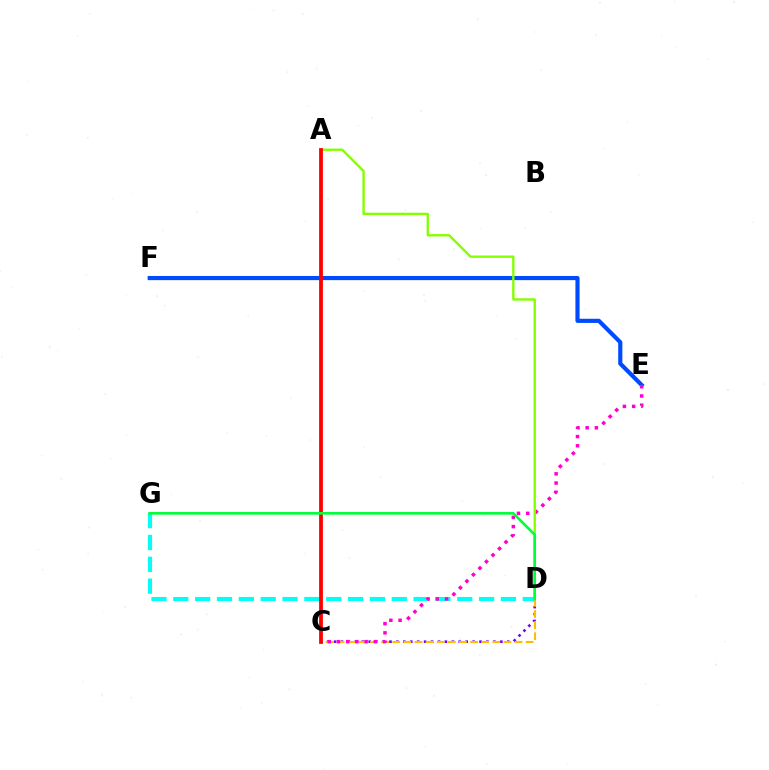{('C', 'D'): [{'color': '#7200ff', 'line_style': 'dotted', 'thickness': 1.88}, {'color': '#ffbd00', 'line_style': 'dashed', 'thickness': 1.51}], ('D', 'G'): [{'color': '#00fff6', 'line_style': 'dashed', 'thickness': 2.97}, {'color': '#00ff39', 'line_style': 'solid', 'thickness': 1.9}], ('E', 'F'): [{'color': '#004bff', 'line_style': 'solid', 'thickness': 2.99}], ('C', 'E'): [{'color': '#ff00cf', 'line_style': 'dotted', 'thickness': 2.51}], ('A', 'D'): [{'color': '#84ff00', 'line_style': 'solid', 'thickness': 1.7}], ('A', 'C'): [{'color': '#ff0000', 'line_style': 'solid', 'thickness': 2.72}]}